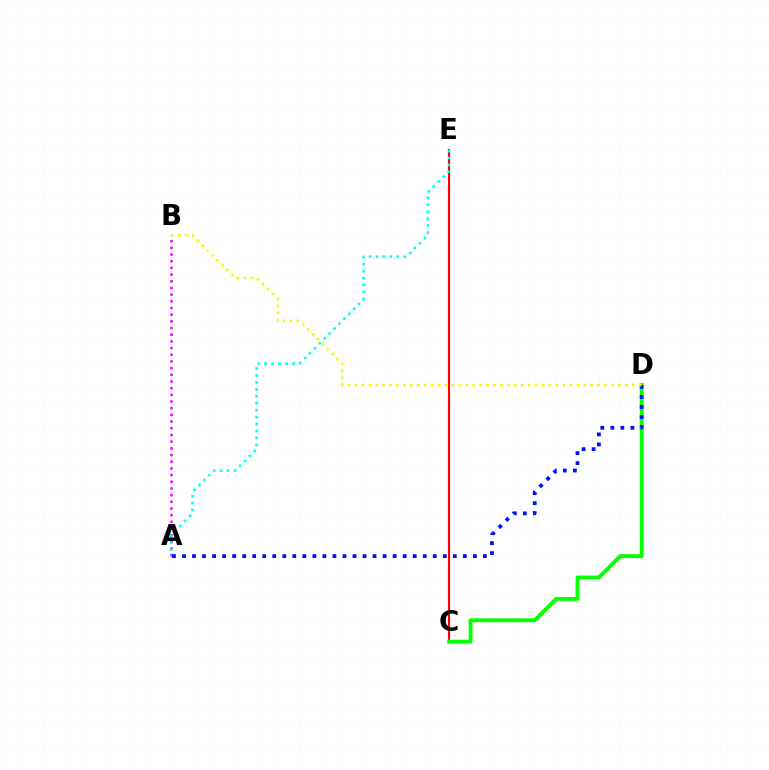{('A', 'B'): [{'color': '#ee00ff', 'line_style': 'dotted', 'thickness': 1.82}], ('C', 'E'): [{'color': '#ff0000', 'line_style': 'solid', 'thickness': 1.56}], ('A', 'E'): [{'color': '#00fff6', 'line_style': 'dotted', 'thickness': 1.89}], ('C', 'D'): [{'color': '#08ff00', 'line_style': 'solid', 'thickness': 2.8}], ('A', 'D'): [{'color': '#0010ff', 'line_style': 'dotted', 'thickness': 2.73}], ('B', 'D'): [{'color': '#fcf500', 'line_style': 'dotted', 'thickness': 1.88}]}